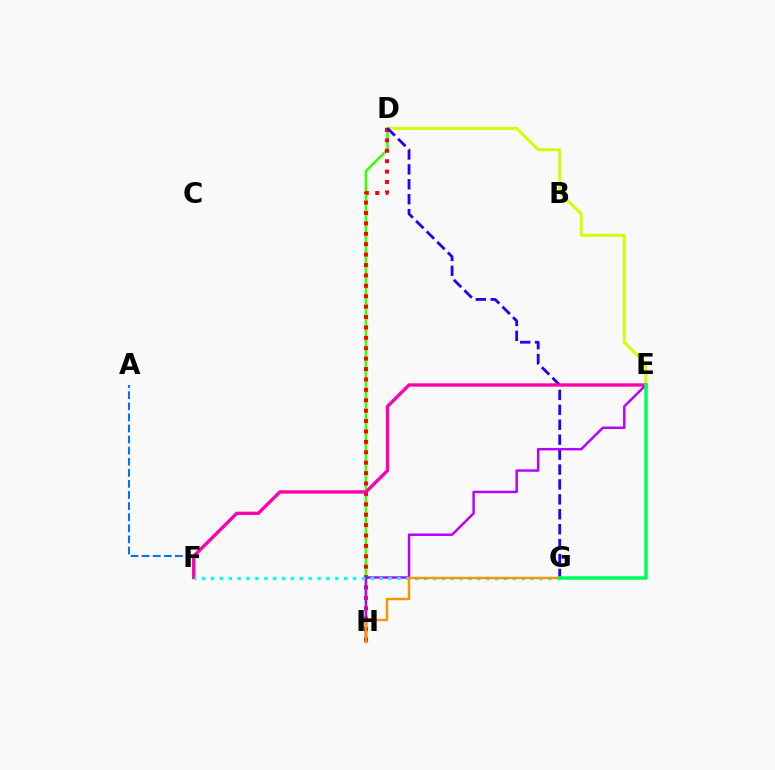{('D', 'E'): [{'color': '#d1ff00', 'line_style': 'solid', 'thickness': 2.13}], ('D', 'H'): [{'color': '#3dff00', 'line_style': 'solid', 'thickness': 1.88}, {'color': '#ff0000', 'line_style': 'dotted', 'thickness': 2.83}], ('A', 'F'): [{'color': '#0074ff', 'line_style': 'dashed', 'thickness': 1.51}], ('D', 'G'): [{'color': '#2500ff', 'line_style': 'dashed', 'thickness': 2.03}], ('E', 'F'): [{'color': '#ff00ac', 'line_style': 'solid', 'thickness': 2.41}], ('E', 'H'): [{'color': '#b900ff', 'line_style': 'solid', 'thickness': 1.77}], ('F', 'G'): [{'color': '#00fff6', 'line_style': 'dotted', 'thickness': 2.41}], ('G', 'H'): [{'color': '#ff9400', 'line_style': 'solid', 'thickness': 1.76}], ('E', 'G'): [{'color': '#00ff5c', 'line_style': 'solid', 'thickness': 2.54}]}